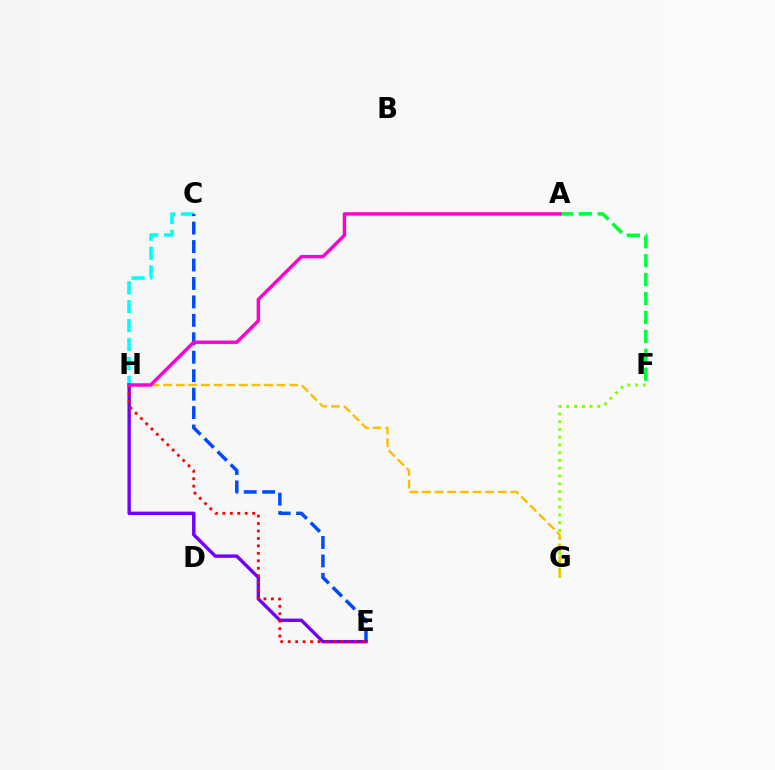{('C', 'H'): [{'color': '#00fff6', 'line_style': 'dashed', 'thickness': 2.57}], ('A', 'F'): [{'color': '#00ff39', 'line_style': 'dashed', 'thickness': 2.57}], ('C', 'E'): [{'color': '#004bff', 'line_style': 'dashed', 'thickness': 2.51}], ('E', 'H'): [{'color': '#7200ff', 'line_style': 'solid', 'thickness': 2.45}, {'color': '#ff0000', 'line_style': 'dotted', 'thickness': 2.02}], ('F', 'G'): [{'color': '#84ff00', 'line_style': 'dotted', 'thickness': 2.11}], ('G', 'H'): [{'color': '#ffbd00', 'line_style': 'dashed', 'thickness': 1.71}], ('A', 'H'): [{'color': '#ff00cf', 'line_style': 'solid', 'thickness': 2.46}]}